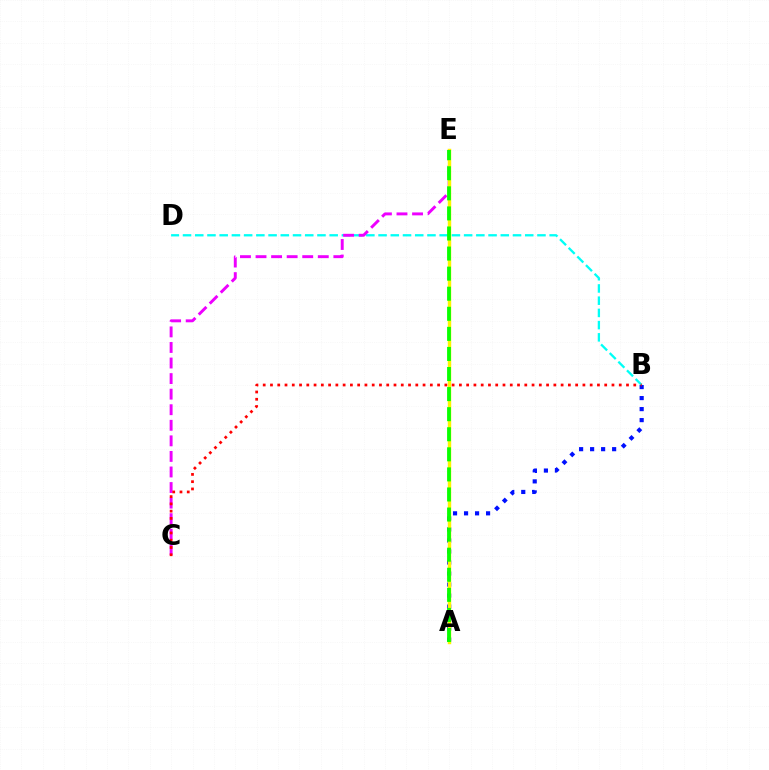{('B', 'D'): [{'color': '#00fff6', 'line_style': 'dashed', 'thickness': 1.66}], ('A', 'B'): [{'color': '#0010ff', 'line_style': 'dotted', 'thickness': 2.99}], ('C', 'E'): [{'color': '#ee00ff', 'line_style': 'dashed', 'thickness': 2.11}], ('A', 'E'): [{'color': '#fcf500', 'line_style': 'solid', 'thickness': 2.47}, {'color': '#08ff00', 'line_style': 'dashed', 'thickness': 2.73}], ('B', 'C'): [{'color': '#ff0000', 'line_style': 'dotted', 'thickness': 1.97}]}